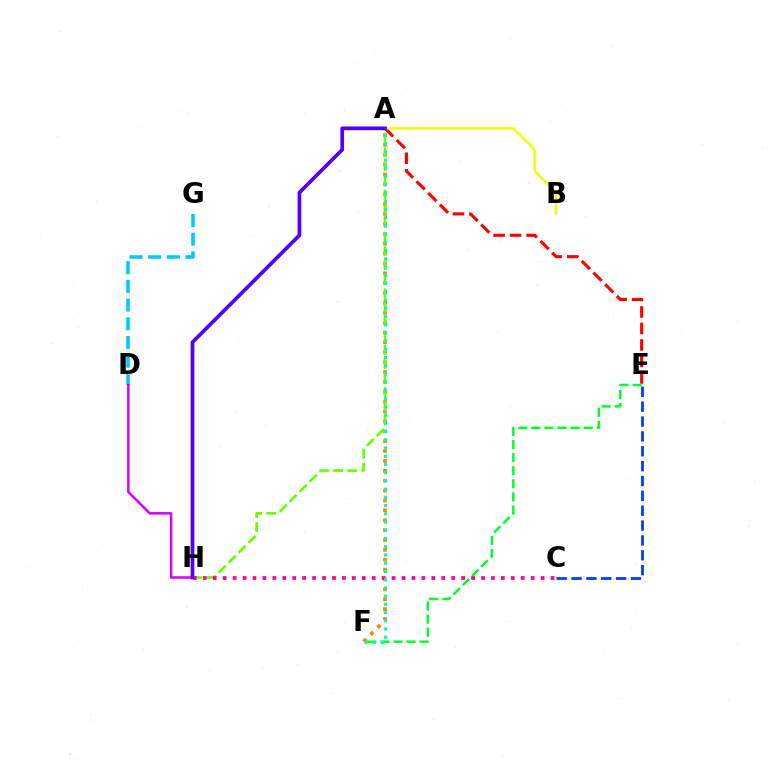{('A', 'E'): [{'color': '#ff0000', 'line_style': 'dashed', 'thickness': 2.24}], ('A', 'F'): [{'color': '#ff8800', 'line_style': 'dotted', 'thickness': 2.68}, {'color': '#00ffaf', 'line_style': 'dotted', 'thickness': 2.24}], ('A', 'H'): [{'color': '#66ff00', 'line_style': 'dashed', 'thickness': 1.92}, {'color': '#4f00ff', 'line_style': 'solid', 'thickness': 2.67}], ('D', 'G'): [{'color': '#00c7ff', 'line_style': 'dashed', 'thickness': 2.54}], ('E', 'F'): [{'color': '#00ff27', 'line_style': 'dashed', 'thickness': 1.78}], ('C', 'H'): [{'color': '#ff00a0', 'line_style': 'dotted', 'thickness': 2.7}], ('A', 'B'): [{'color': '#eeff00', 'line_style': 'solid', 'thickness': 1.73}], ('D', 'H'): [{'color': '#d600ff', 'line_style': 'solid', 'thickness': 1.8}], ('C', 'E'): [{'color': '#003fff', 'line_style': 'dashed', 'thickness': 2.02}]}